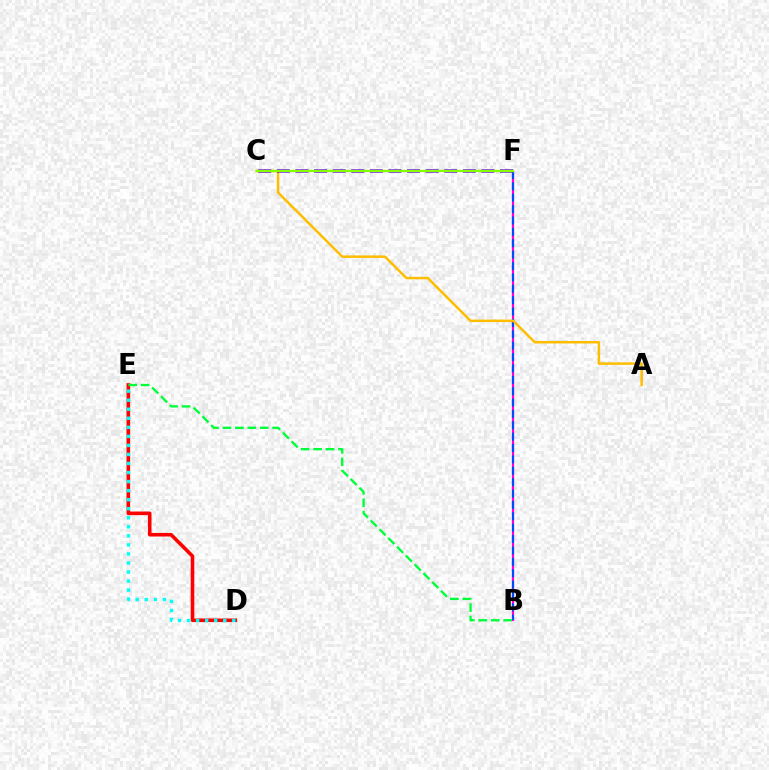{('B', 'F'): [{'color': '#ff00cf', 'line_style': 'solid', 'thickness': 1.56}, {'color': '#004bff', 'line_style': 'dashed', 'thickness': 1.55}], ('A', 'C'): [{'color': '#ffbd00', 'line_style': 'solid', 'thickness': 1.79}], ('D', 'E'): [{'color': '#ff0000', 'line_style': 'solid', 'thickness': 2.58}, {'color': '#00fff6', 'line_style': 'dotted', 'thickness': 2.46}], ('C', 'F'): [{'color': '#7200ff', 'line_style': 'dashed', 'thickness': 2.53}, {'color': '#84ff00', 'line_style': 'solid', 'thickness': 1.68}], ('B', 'E'): [{'color': '#00ff39', 'line_style': 'dashed', 'thickness': 1.69}]}